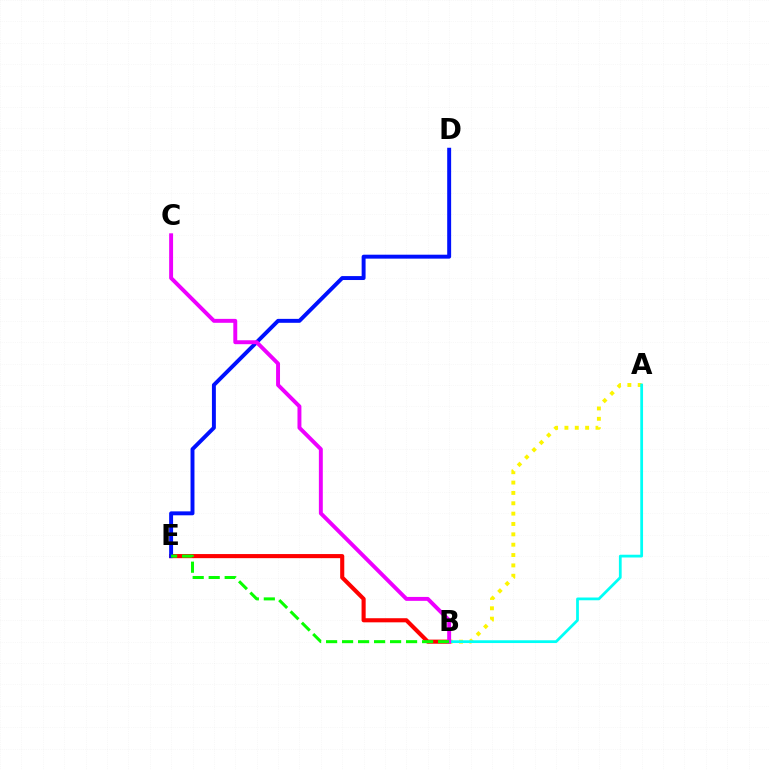{('B', 'E'): [{'color': '#ff0000', 'line_style': 'solid', 'thickness': 2.96}, {'color': '#08ff00', 'line_style': 'dashed', 'thickness': 2.17}], ('D', 'E'): [{'color': '#0010ff', 'line_style': 'solid', 'thickness': 2.83}], ('A', 'B'): [{'color': '#fcf500', 'line_style': 'dotted', 'thickness': 2.81}, {'color': '#00fff6', 'line_style': 'solid', 'thickness': 1.99}], ('B', 'C'): [{'color': '#ee00ff', 'line_style': 'solid', 'thickness': 2.83}]}